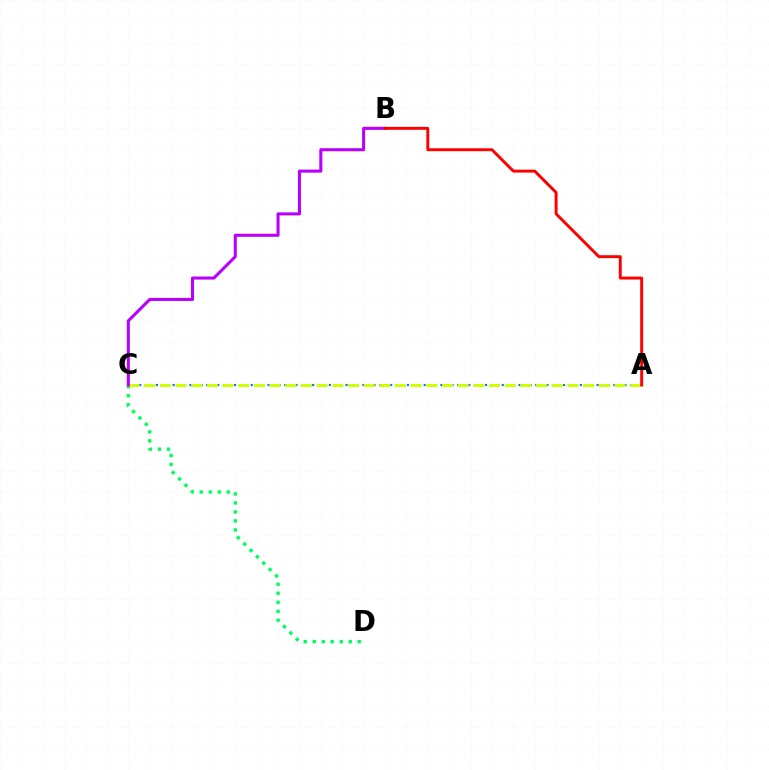{('C', 'D'): [{'color': '#00ff5c', 'line_style': 'dotted', 'thickness': 2.45}], ('A', 'C'): [{'color': '#0074ff', 'line_style': 'dotted', 'thickness': 1.52}, {'color': '#d1ff00', 'line_style': 'dashed', 'thickness': 2.13}], ('B', 'C'): [{'color': '#b900ff', 'line_style': 'solid', 'thickness': 2.2}], ('A', 'B'): [{'color': '#ff0000', 'line_style': 'solid', 'thickness': 2.1}]}